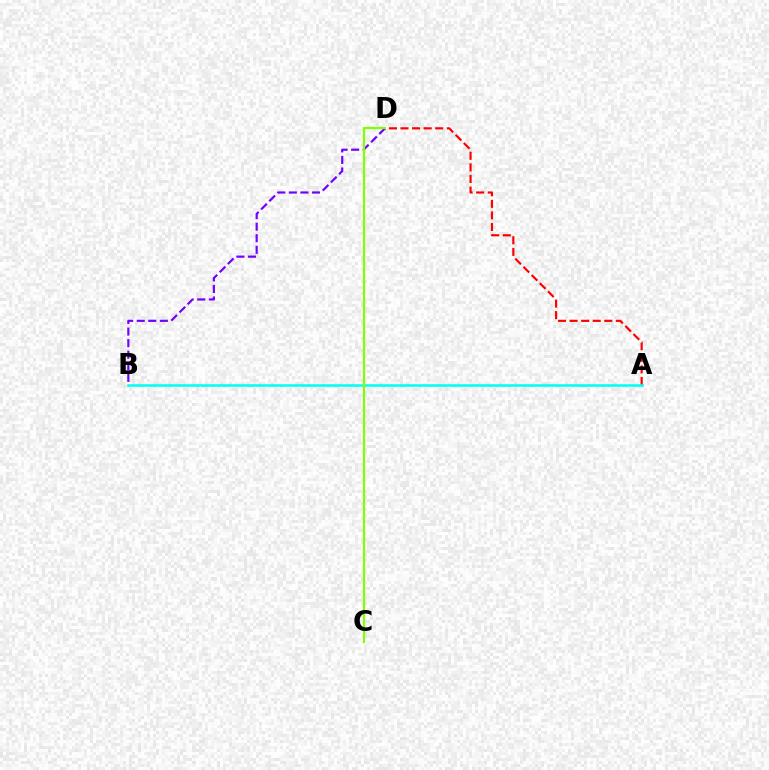{('B', 'D'): [{'color': '#7200ff', 'line_style': 'dashed', 'thickness': 1.57}], ('A', 'D'): [{'color': '#ff0000', 'line_style': 'dashed', 'thickness': 1.57}], ('A', 'B'): [{'color': '#00fff6', 'line_style': 'solid', 'thickness': 1.84}], ('C', 'D'): [{'color': '#84ff00', 'line_style': 'solid', 'thickness': 1.6}]}